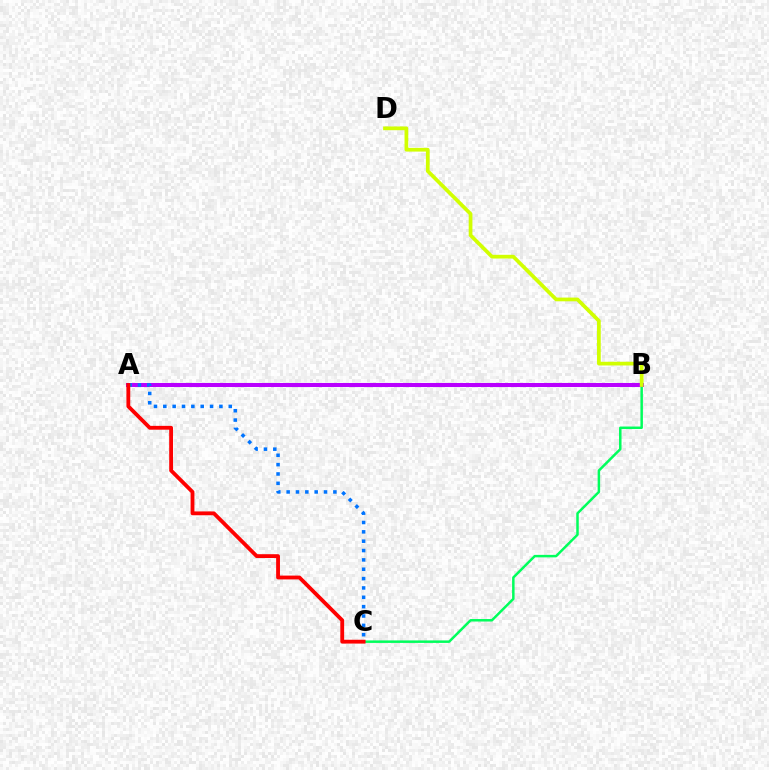{('B', 'C'): [{'color': '#00ff5c', 'line_style': 'solid', 'thickness': 1.79}], ('A', 'B'): [{'color': '#b900ff', 'line_style': 'solid', 'thickness': 2.91}], ('A', 'C'): [{'color': '#0074ff', 'line_style': 'dotted', 'thickness': 2.54}, {'color': '#ff0000', 'line_style': 'solid', 'thickness': 2.76}], ('B', 'D'): [{'color': '#d1ff00', 'line_style': 'solid', 'thickness': 2.68}]}